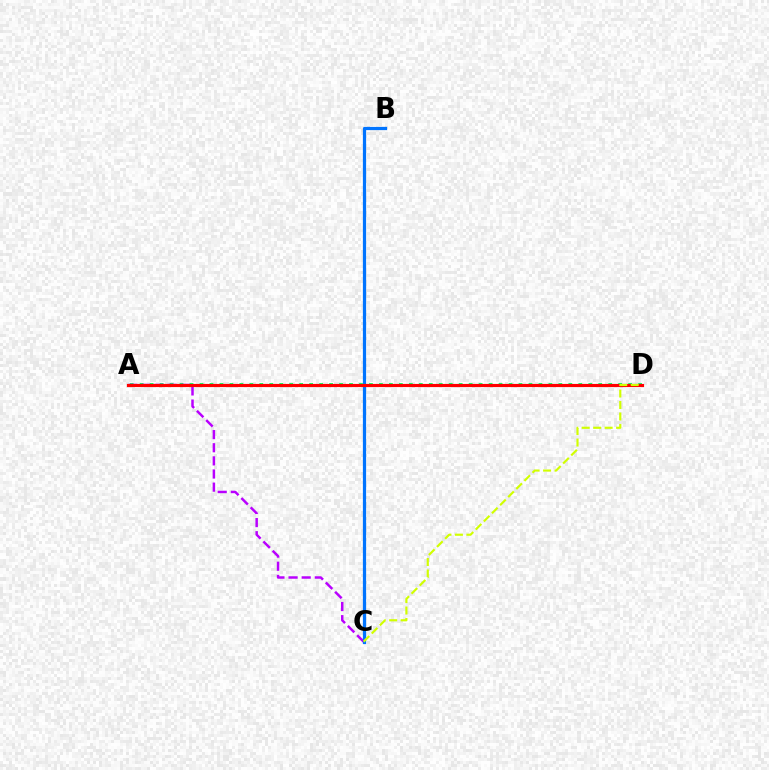{('A', 'D'): [{'color': '#00ff5c', 'line_style': 'dotted', 'thickness': 2.71}, {'color': '#ff0000', 'line_style': 'solid', 'thickness': 2.27}], ('A', 'C'): [{'color': '#b900ff', 'line_style': 'dashed', 'thickness': 1.78}], ('B', 'C'): [{'color': '#0074ff', 'line_style': 'solid', 'thickness': 2.32}], ('C', 'D'): [{'color': '#d1ff00', 'line_style': 'dashed', 'thickness': 1.56}]}